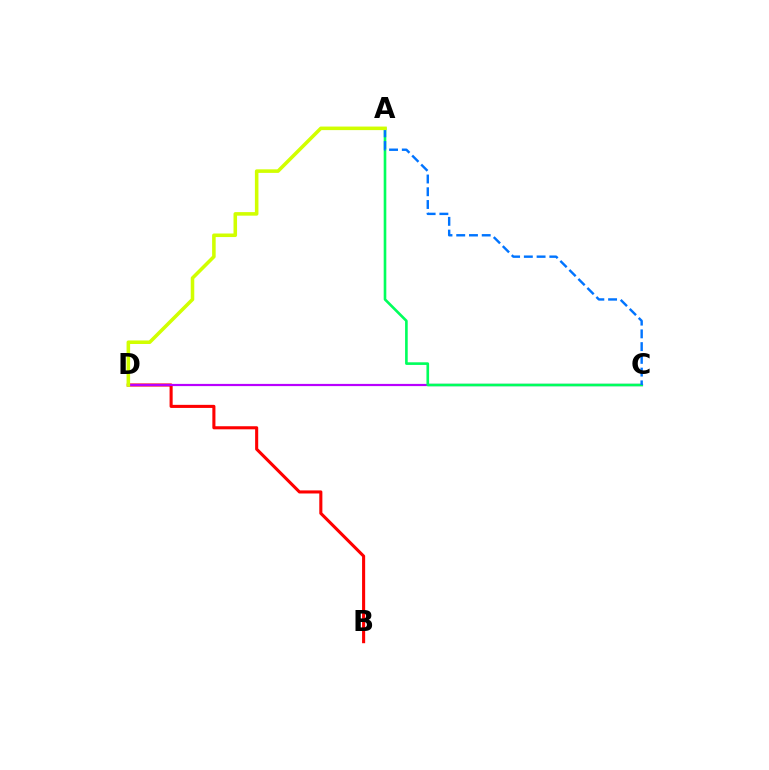{('B', 'D'): [{'color': '#ff0000', 'line_style': 'solid', 'thickness': 2.22}], ('C', 'D'): [{'color': '#b900ff', 'line_style': 'solid', 'thickness': 1.59}], ('A', 'C'): [{'color': '#00ff5c', 'line_style': 'solid', 'thickness': 1.89}, {'color': '#0074ff', 'line_style': 'dashed', 'thickness': 1.73}], ('A', 'D'): [{'color': '#d1ff00', 'line_style': 'solid', 'thickness': 2.56}]}